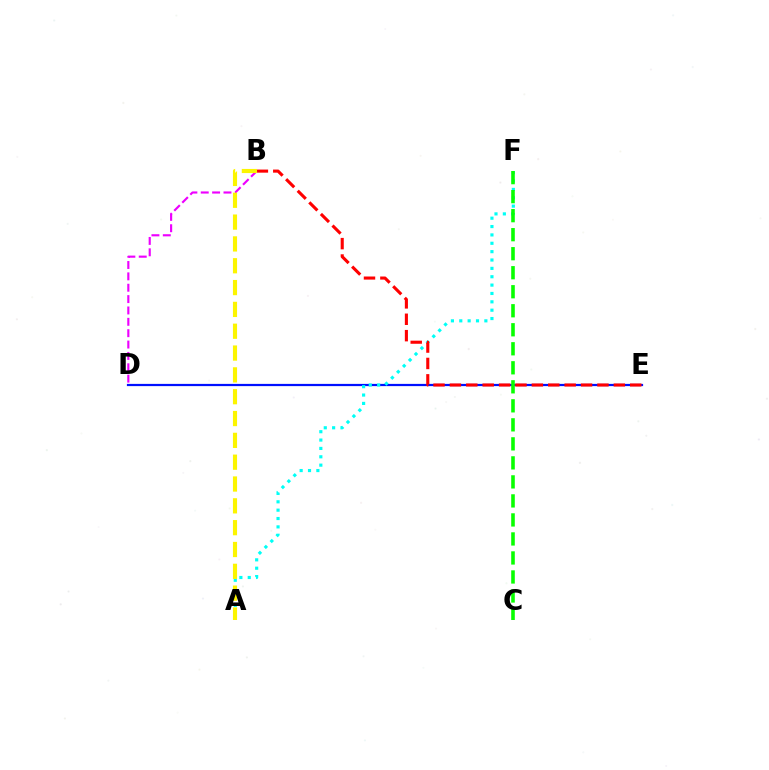{('D', 'E'): [{'color': '#0010ff', 'line_style': 'solid', 'thickness': 1.6}], ('A', 'F'): [{'color': '#00fff6', 'line_style': 'dotted', 'thickness': 2.27}], ('B', 'E'): [{'color': '#ff0000', 'line_style': 'dashed', 'thickness': 2.23}], ('C', 'F'): [{'color': '#08ff00', 'line_style': 'dashed', 'thickness': 2.58}], ('B', 'D'): [{'color': '#ee00ff', 'line_style': 'dashed', 'thickness': 1.54}], ('A', 'B'): [{'color': '#fcf500', 'line_style': 'dashed', 'thickness': 2.97}]}